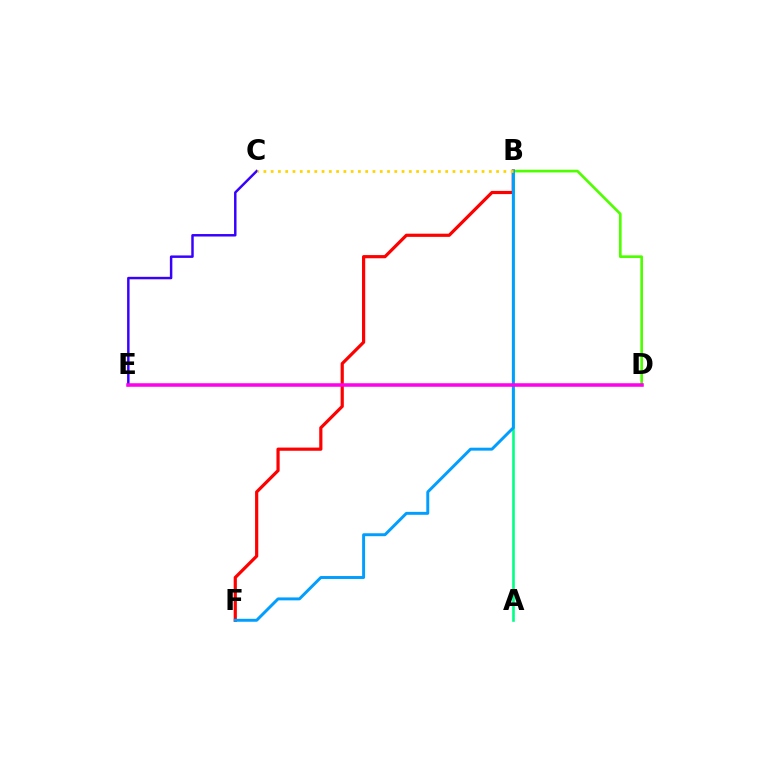{('B', 'D'): [{'color': '#4fff00', 'line_style': 'solid', 'thickness': 1.93}], ('B', 'F'): [{'color': '#ff0000', 'line_style': 'solid', 'thickness': 2.3}, {'color': '#009eff', 'line_style': 'solid', 'thickness': 2.12}], ('C', 'E'): [{'color': '#3700ff', 'line_style': 'solid', 'thickness': 1.77}], ('A', 'B'): [{'color': '#00ff86', 'line_style': 'solid', 'thickness': 1.89}], ('B', 'C'): [{'color': '#ffd500', 'line_style': 'dotted', 'thickness': 1.98}], ('D', 'E'): [{'color': '#ff00ed', 'line_style': 'solid', 'thickness': 2.55}]}